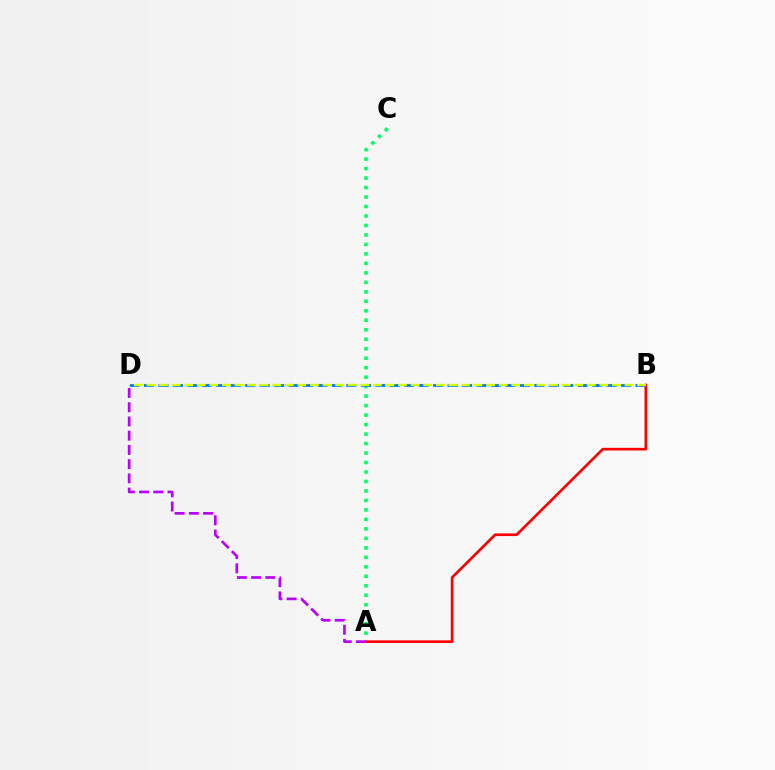{('A', 'C'): [{'color': '#00ff5c', 'line_style': 'dotted', 'thickness': 2.58}], ('B', 'D'): [{'color': '#0074ff', 'line_style': 'dashed', 'thickness': 1.96}, {'color': '#d1ff00', 'line_style': 'dashed', 'thickness': 1.71}], ('A', 'B'): [{'color': '#ff0000', 'line_style': 'solid', 'thickness': 1.92}], ('A', 'D'): [{'color': '#b900ff', 'line_style': 'dashed', 'thickness': 1.93}]}